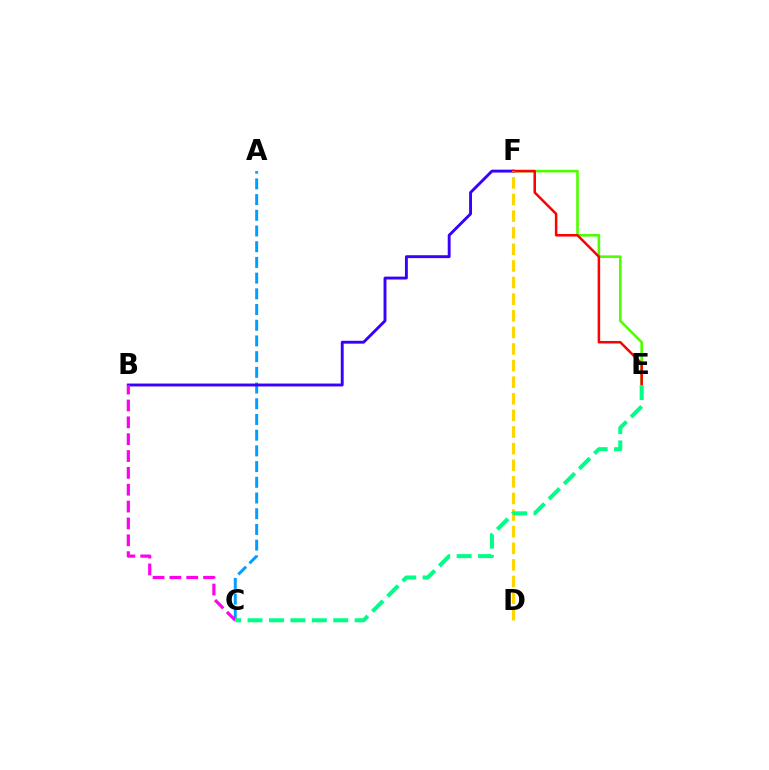{('E', 'F'): [{'color': '#4fff00', 'line_style': 'solid', 'thickness': 1.89}, {'color': '#ff0000', 'line_style': 'solid', 'thickness': 1.82}], ('A', 'C'): [{'color': '#009eff', 'line_style': 'dashed', 'thickness': 2.13}], ('B', 'F'): [{'color': '#3700ff', 'line_style': 'solid', 'thickness': 2.08}], ('B', 'C'): [{'color': '#ff00ed', 'line_style': 'dashed', 'thickness': 2.29}], ('D', 'F'): [{'color': '#ffd500', 'line_style': 'dashed', 'thickness': 2.26}], ('C', 'E'): [{'color': '#00ff86', 'line_style': 'dashed', 'thickness': 2.91}]}